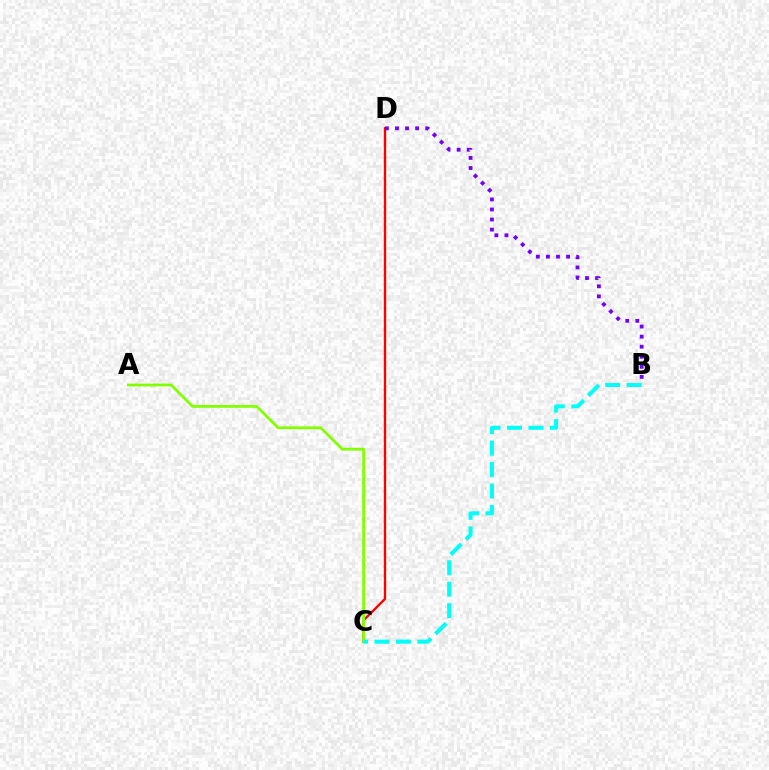{('C', 'D'): [{'color': '#ff0000', 'line_style': 'solid', 'thickness': 1.69}], ('A', 'C'): [{'color': '#84ff00', 'line_style': 'solid', 'thickness': 2.01}], ('B', 'C'): [{'color': '#00fff6', 'line_style': 'dashed', 'thickness': 2.91}], ('B', 'D'): [{'color': '#7200ff', 'line_style': 'dotted', 'thickness': 2.74}]}